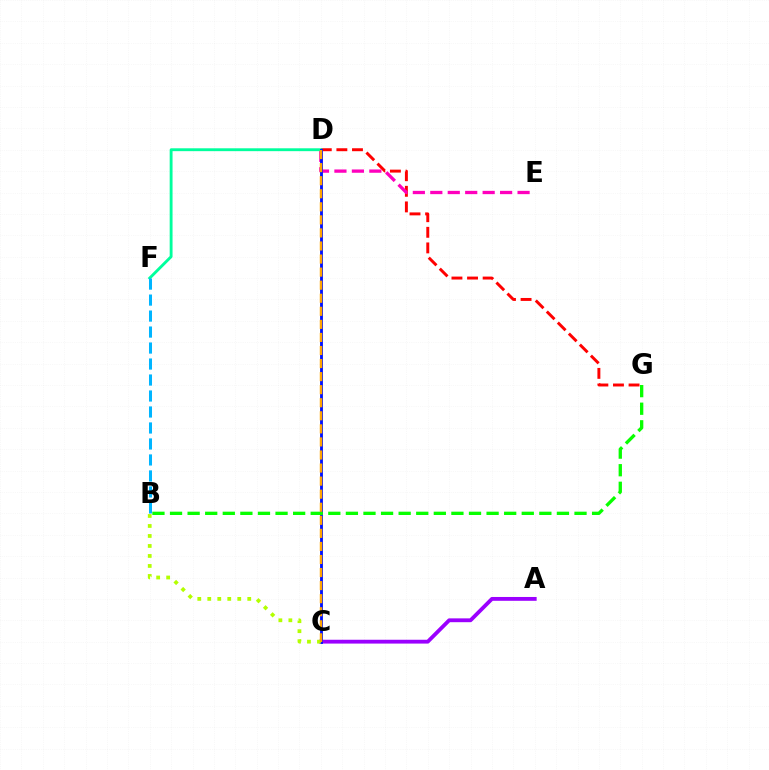{('D', 'G'): [{'color': '#ff0000', 'line_style': 'dashed', 'thickness': 2.12}], ('D', 'E'): [{'color': '#ff00bd', 'line_style': 'dashed', 'thickness': 2.37}], ('A', 'C'): [{'color': '#9b00ff', 'line_style': 'solid', 'thickness': 2.76}], ('D', 'F'): [{'color': '#00ff9d', 'line_style': 'solid', 'thickness': 2.06}], ('C', 'D'): [{'color': '#0010ff', 'line_style': 'solid', 'thickness': 2.04}, {'color': '#ffa500', 'line_style': 'dashed', 'thickness': 1.77}], ('B', 'G'): [{'color': '#08ff00', 'line_style': 'dashed', 'thickness': 2.39}], ('B', 'C'): [{'color': '#b3ff00', 'line_style': 'dotted', 'thickness': 2.72}], ('B', 'F'): [{'color': '#00b5ff', 'line_style': 'dashed', 'thickness': 2.17}]}